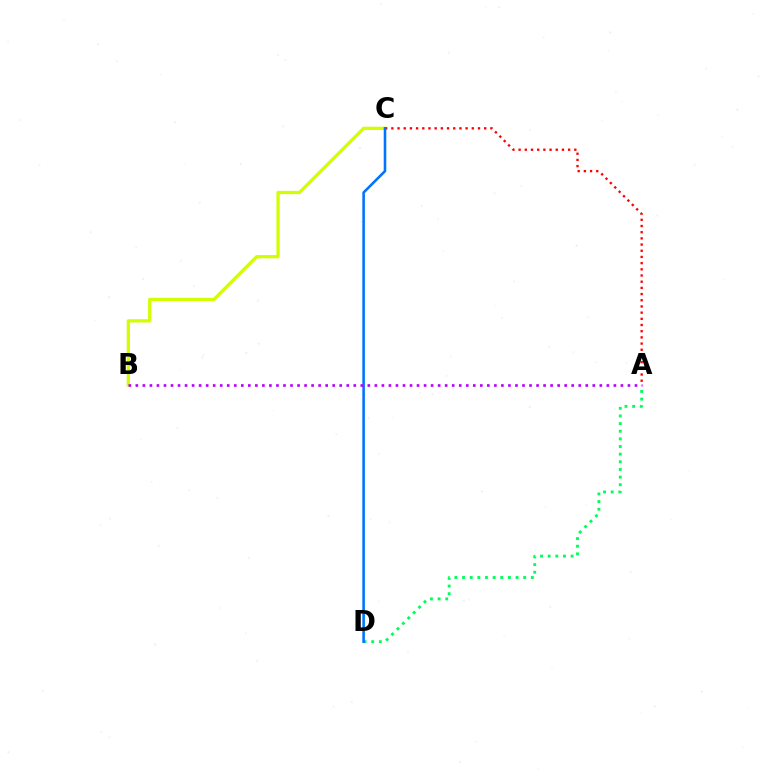{('B', 'C'): [{'color': '#d1ff00', 'line_style': 'solid', 'thickness': 2.35}], ('A', 'C'): [{'color': '#ff0000', 'line_style': 'dotted', 'thickness': 1.68}], ('A', 'D'): [{'color': '#00ff5c', 'line_style': 'dotted', 'thickness': 2.08}], ('C', 'D'): [{'color': '#0074ff', 'line_style': 'solid', 'thickness': 1.86}], ('A', 'B'): [{'color': '#b900ff', 'line_style': 'dotted', 'thickness': 1.91}]}